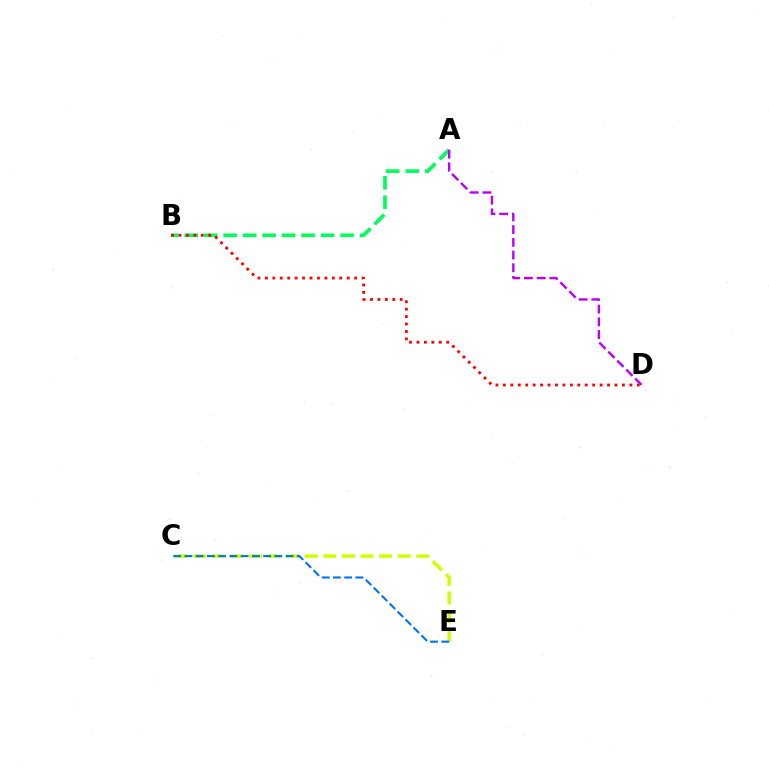{('A', 'B'): [{'color': '#00ff5c', 'line_style': 'dashed', 'thickness': 2.65}], ('C', 'E'): [{'color': '#d1ff00', 'line_style': 'dashed', 'thickness': 2.52}, {'color': '#0074ff', 'line_style': 'dashed', 'thickness': 1.53}], ('B', 'D'): [{'color': '#ff0000', 'line_style': 'dotted', 'thickness': 2.02}], ('A', 'D'): [{'color': '#b900ff', 'line_style': 'dashed', 'thickness': 1.73}]}